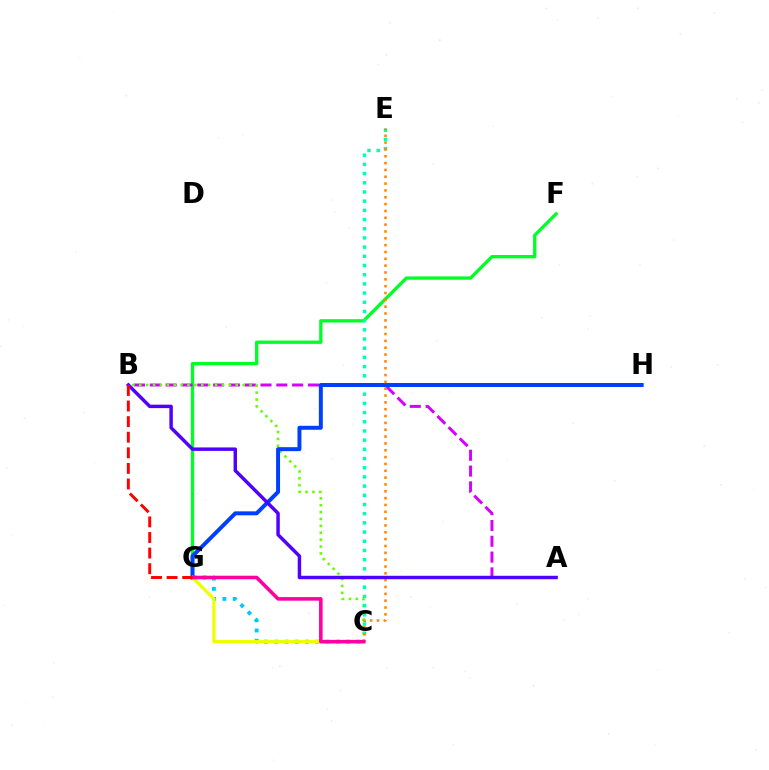{('F', 'G'): [{'color': '#00ff27', 'line_style': 'solid', 'thickness': 2.39}], ('A', 'B'): [{'color': '#d600ff', 'line_style': 'dashed', 'thickness': 2.15}, {'color': '#4f00ff', 'line_style': 'solid', 'thickness': 2.48}], ('B', 'C'): [{'color': '#66ff00', 'line_style': 'dotted', 'thickness': 1.87}], ('C', 'E'): [{'color': '#00ffaf', 'line_style': 'dotted', 'thickness': 2.5}, {'color': '#ff8800', 'line_style': 'dotted', 'thickness': 1.86}], ('C', 'G'): [{'color': '#00c7ff', 'line_style': 'dotted', 'thickness': 2.79}, {'color': '#eeff00', 'line_style': 'solid', 'thickness': 2.33}, {'color': '#ff00a0', 'line_style': 'solid', 'thickness': 2.57}], ('G', 'H'): [{'color': '#003fff', 'line_style': 'solid', 'thickness': 2.86}], ('B', 'G'): [{'color': '#ff0000', 'line_style': 'dashed', 'thickness': 2.12}]}